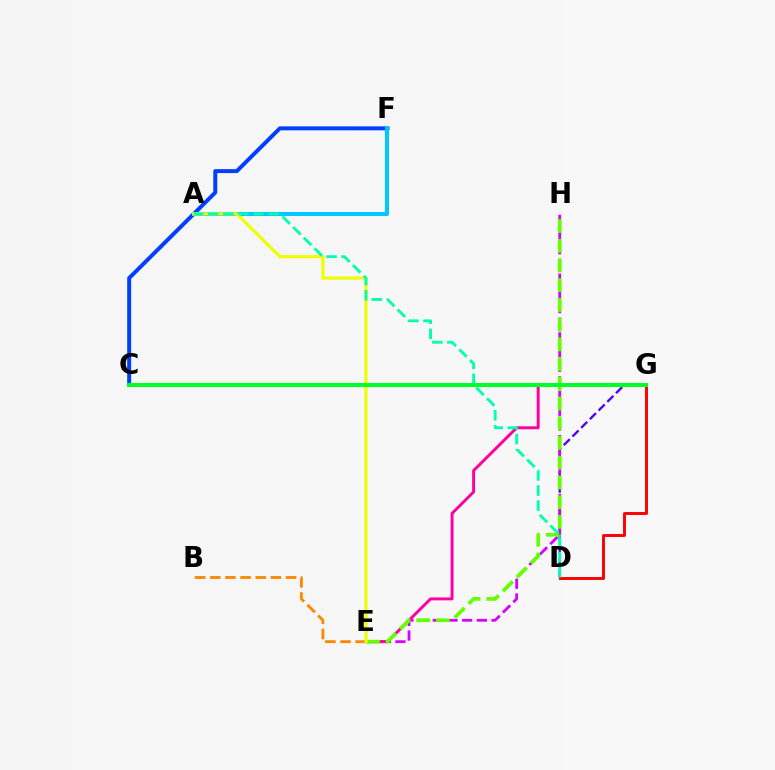{('B', 'E'): [{'color': '#ff8800', 'line_style': 'dashed', 'thickness': 2.06}], ('C', 'F'): [{'color': '#003fff', 'line_style': 'solid', 'thickness': 2.86}], ('D', 'G'): [{'color': '#4f00ff', 'line_style': 'dashed', 'thickness': 1.67}, {'color': '#ff0000', 'line_style': 'solid', 'thickness': 2.1}], ('A', 'F'): [{'color': '#00c7ff', 'line_style': 'solid', 'thickness': 2.89}], ('E', 'H'): [{'color': '#d600ff', 'line_style': 'dashed', 'thickness': 1.99}, {'color': '#66ff00', 'line_style': 'dashed', 'thickness': 2.68}], ('E', 'G'): [{'color': '#ff00a0', 'line_style': 'solid', 'thickness': 2.12}], ('A', 'E'): [{'color': '#eeff00', 'line_style': 'solid', 'thickness': 2.28}], ('A', 'D'): [{'color': '#00ffaf', 'line_style': 'dashed', 'thickness': 2.05}], ('C', 'G'): [{'color': '#00ff27', 'line_style': 'solid', 'thickness': 2.85}]}